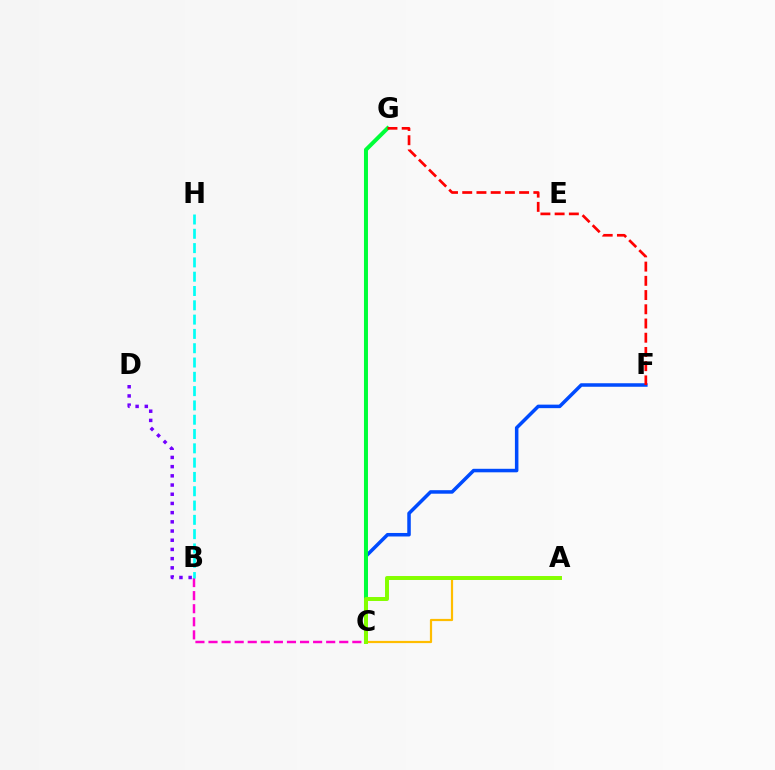{('B', 'C'): [{'color': '#ff00cf', 'line_style': 'dashed', 'thickness': 1.78}], ('C', 'F'): [{'color': '#004bff', 'line_style': 'solid', 'thickness': 2.53}], ('A', 'C'): [{'color': '#ffbd00', 'line_style': 'solid', 'thickness': 1.59}, {'color': '#84ff00', 'line_style': 'solid', 'thickness': 2.85}], ('C', 'G'): [{'color': '#00ff39', 'line_style': 'solid', 'thickness': 2.87}], ('B', 'D'): [{'color': '#7200ff', 'line_style': 'dotted', 'thickness': 2.5}], ('F', 'G'): [{'color': '#ff0000', 'line_style': 'dashed', 'thickness': 1.93}], ('B', 'H'): [{'color': '#00fff6', 'line_style': 'dashed', 'thickness': 1.94}]}